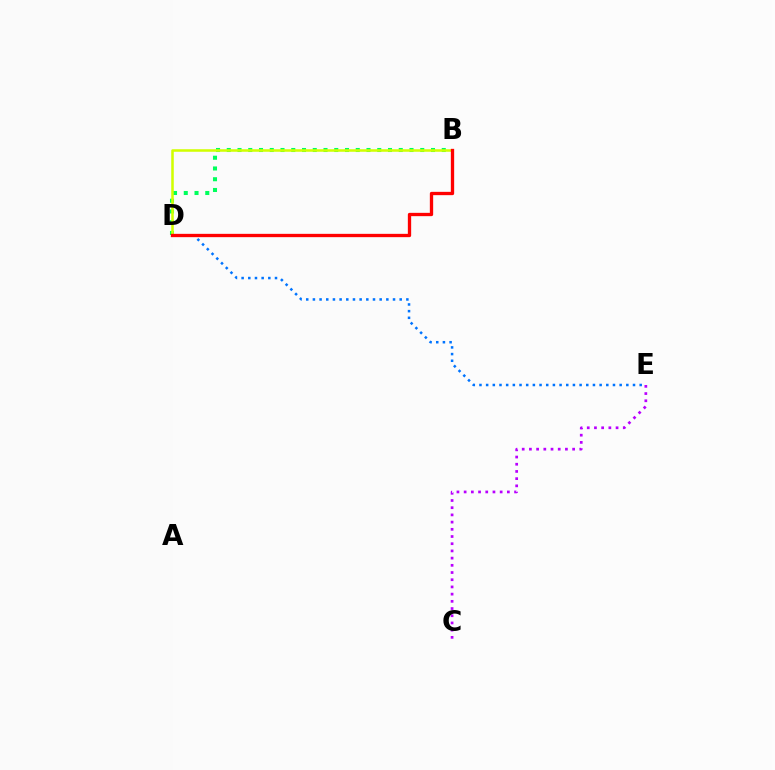{('D', 'E'): [{'color': '#0074ff', 'line_style': 'dotted', 'thickness': 1.81}], ('B', 'D'): [{'color': '#00ff5c', 'line_style': 'dotted', 'thickness': 2.92}, {'color': '#d1ff00', 'line_style': 'solid', 'thickness': 1.83}, {'color': '#ff0000', 'line_style': 'solid', 'thickness': 2.39}], ('C', 'E'): [{'color': '#b900ff', 'line_style': 'dotted', 'thickness': 1.96}]}